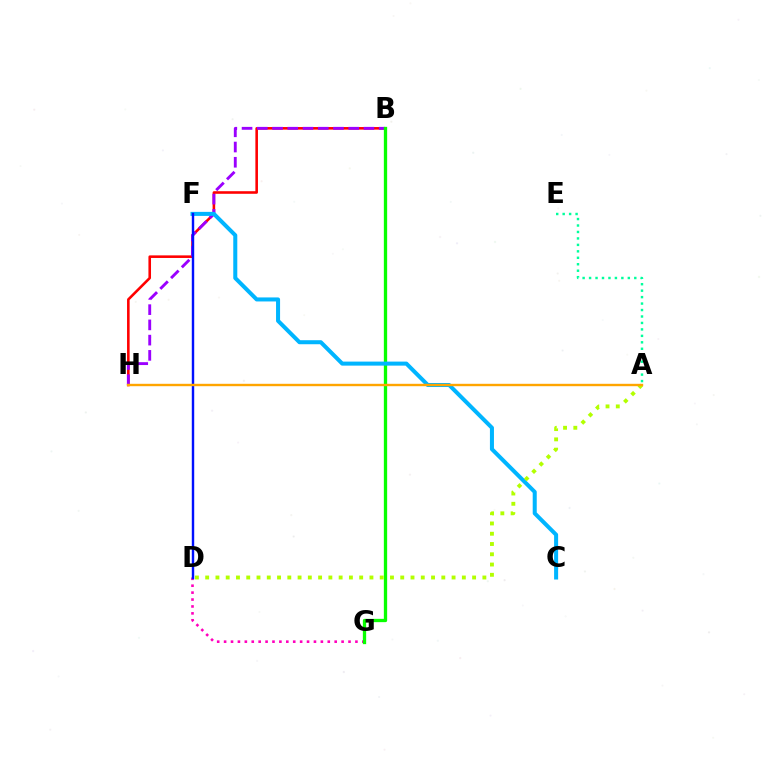{('B', 'H'): [{'color': '#ff0000', 'line_style': 'solid', 'thickness': 1.86}, {'color': '#9b00ff', 'line_style': 'dashed', 'thickness': 2.07}], ('A', 'E'): [{'color': '#00ff9d', 'line_style': 'dotted', 'thickness': 1.75}], ('D', 'G'): [{'color': '#ff00bd', 'line_style': 'dotted', 'thickness': 1.88}], ('B', 'G'): [{'color': '#08ff00', 'line_style': 'solid', 'thickness': 2.38}], ('C', 'F'): [{'color': '#00b5ff', 'line_style': 'solid', 'thickness': 2.9}], ('D', 'F'): [{'color': '#0010ff', 'line_style': 'solid', 'thickness': 1.74}], ('A', 'D'): [{'color': '#b3ff00', 'line_style': 'dotted', 'thickness': 2.79}], ('A', 'H'): [{'color': '#ffa500', 'line_style': 'solid', 'thickness': 1.72}]}